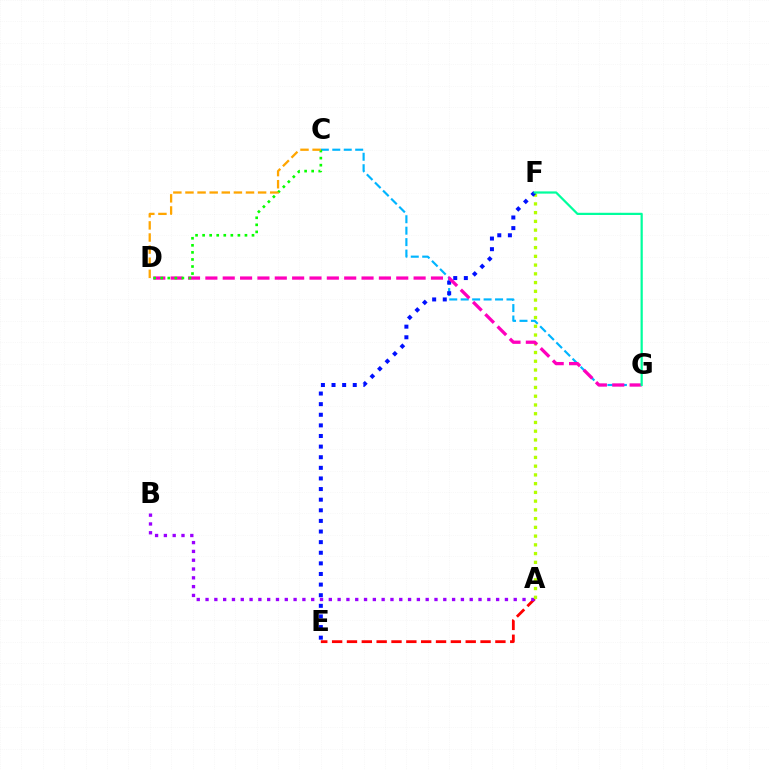{('C', 'G'): [{'color': '#00b5ff', 'line_style': 'dashed', 'thickness': 1.56}], ('A', 'E'): [{'color': '#ff0000', 'line_style': 'dashed', 'thickness': 2.02}], ('A', 'B'): [{'color': '#9b00ff', 'line_style': 'dotted', 'thickness': 2.39}], ('A', 'F'): [{'color': '#b3ff00', 'line_style': 'dotted', 'thickness': 2.38}], ('E', 'F'): [{'color': '#0010ff', 'line_style': 'dotted', 'thickness': 2.88}], ('D', 'G'): [{'color': '#ff00bd', 'line_style': 'dashed', 'thickness': 2.36}], ('F', 'G'): [{'color': '#00ff9d', 'line_style': 'solid', 'thickness': 1.6}], ('C', 'D'): [{'color': '#08ff00', 'line_style': 'dotted', 'thickness': 1.92}, {'color': '#ffa500', 'line_style': 'dashed', 'thickness': 1.64}]}